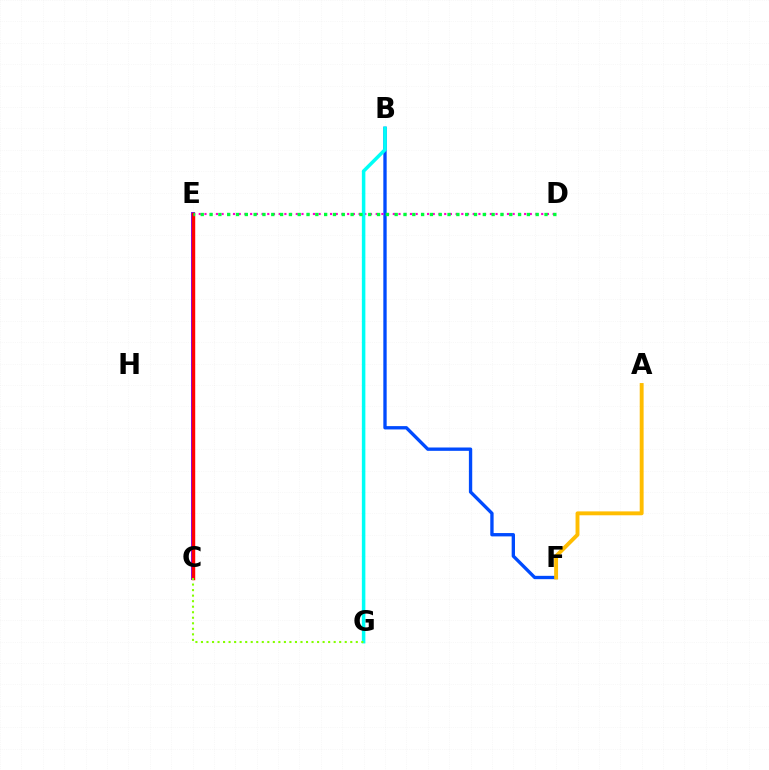{('B', 'F'): [{'color': '#004bff', 'line_style': 'solid', 'thickness': 2.4}], ('D', 'E'): [{'color': '#ff00cf', 'line_style': 'dotted', 'thickness': 1.55}, {'color': '#00ff39', 'line_style': 'dotted', 'thickness': 2.39}], ('B', 'G'): [{'color': '#00fff6', 'line_style': 'solid', 'thickness': 2.52}], ('A', 'F'): [{'color': '#ffbd00', 'line_style': 'solid', 'thickness': 2.8}], ('C', 'E'): [{'color': '#7200ff', 'line_style': 'solid', 'thickness': 2.79}, {'color': '#ff0000', 'line_style': 'solid', 'thickness': 2.48}], ('C', 'G'): [{'color': '#84ff00', 'line_style': 'dotted', 'thickness': 1.5}]}